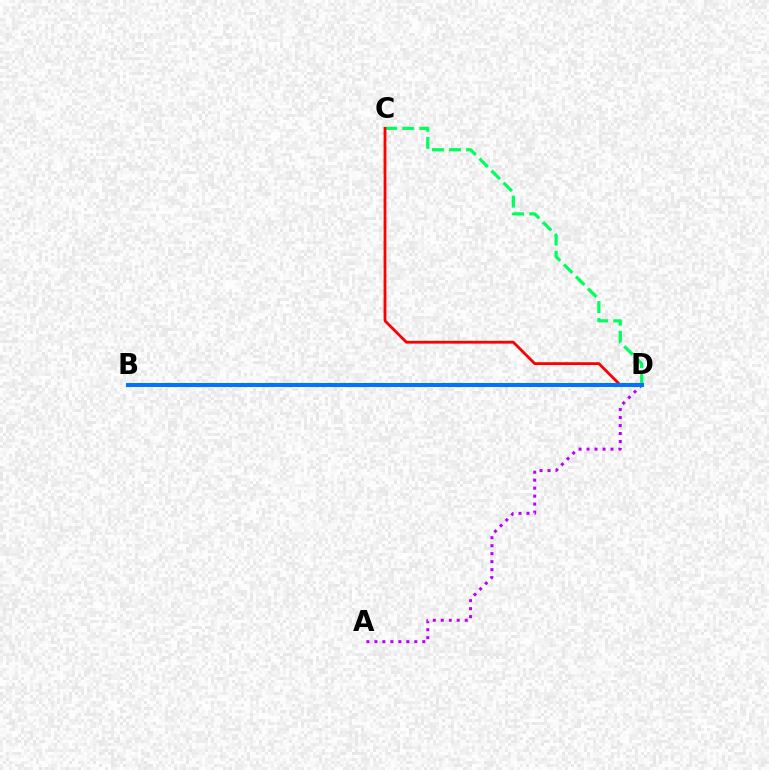{('C', 'D'): [{'color': '#00ff5c', 'line_style': 'dashed', 'thickness': 2.31}, {'color': '#ff0000', 'line_style': 'solid', 'thickness': 2.03}], ('B', 'D'): [{'color': '#d1ff00', 'line_style': 'dotted', 'thickness': 1.6}, {'color': '#0074ff', 'line_style': 'solid', 'thickness': 2.9}], ('A', 'D'): [{'color': '#b900ff', 'line_style': 'dotted', 'thickness': 2.17}]}